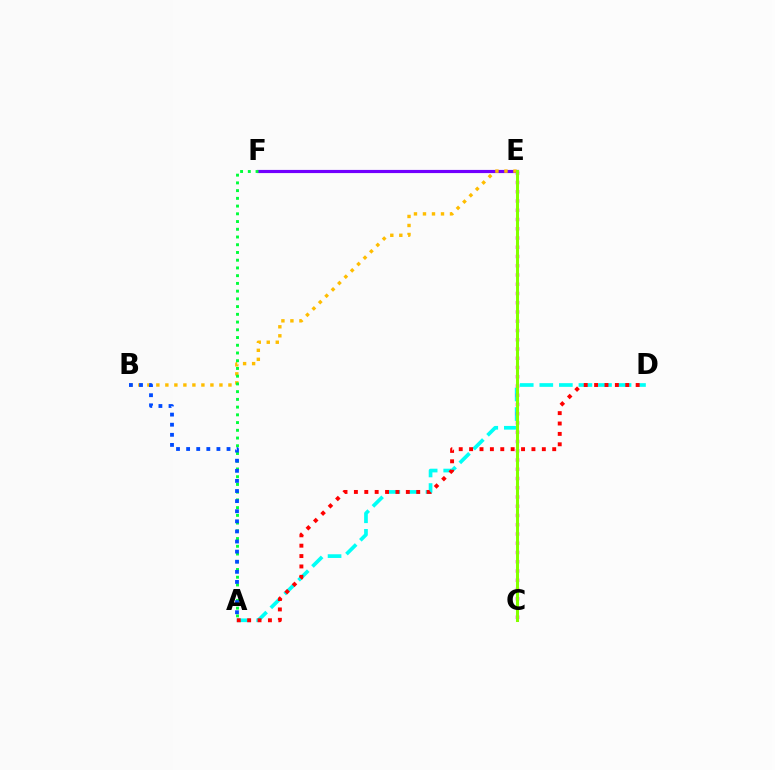{('E', 'F'): [{'color': '#7200ff', 'line_style': 'solid', 'thickness': 2.28}], ('B', 'E'): [{'color': '#ffbd00', 'line_style': 'dotted', 'thickness': 2.45}], ('A', 'F'): [{'color': '#00ff39', 'line_style': 'dotted', 'thickness': 2.1}], ('A', 'D'): [{'color': '#00fff6', 'line_style': 'dashed', 'thickness': 2.66}, {'color': '#ff0000', 'line_style': 'dotted', 'thickness': 2.82}], ('C', 'E'): [{'color': '#ff00cf', 'line_style': 'dotted', 'thickness': 2.51}, {'color': '#84ff00', 'line_style': 'solid', 'thickness': 2.19}], ('A', 'B'): [{'color': '#004bff', 'line_style': 'dotted', 'thickness': 2.74}]}